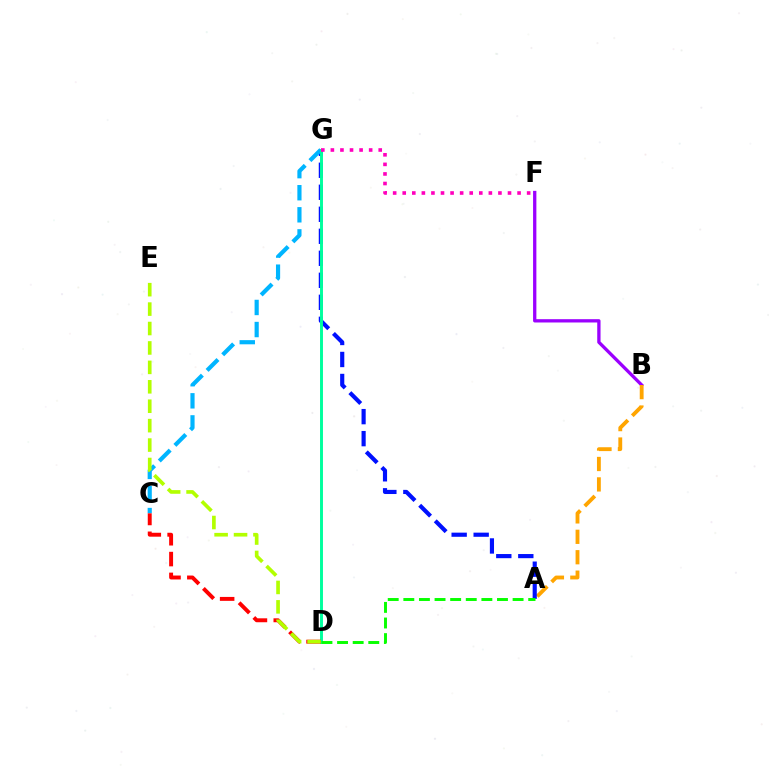{('B', 'F'): [{'color': '#9b00ff', 'line_style': 'solid', 'thickness': 2.38}], ('A', 'B'): [{'color': '#ffa500', 'line_style': 'dashed', 'thickness': 2.77}], ('A', 'G'): [{'color': '#0010ff', 'line_style': 'dashed', 'thickness': 2.99}], ('C', 'G'): [{'color': '#00b5ff', 'line_style': 'dashed', 'thickness': 3.0}], ('D', 'G'): [{'color': '#00ff9d', 'line_style': 'solid', 'thickness': 2.12}], ('A', 'D'): [{'color': '#08ff00', 'line_style': 'dashed', 'thickness': 2.12}], ('C', 'D'): [{'color': '#ff0000', 'line_style': 'dashed', 'thickness': 2.83}], ('D', 'E'): [{'color': '#b3ff00', 'line_style': 'dashed', 'thickness': 2.64}], ('F', 'G'): [{'color': '#ff00bd', 'line_style': 'dotted', 'thickness': 2.6}]}